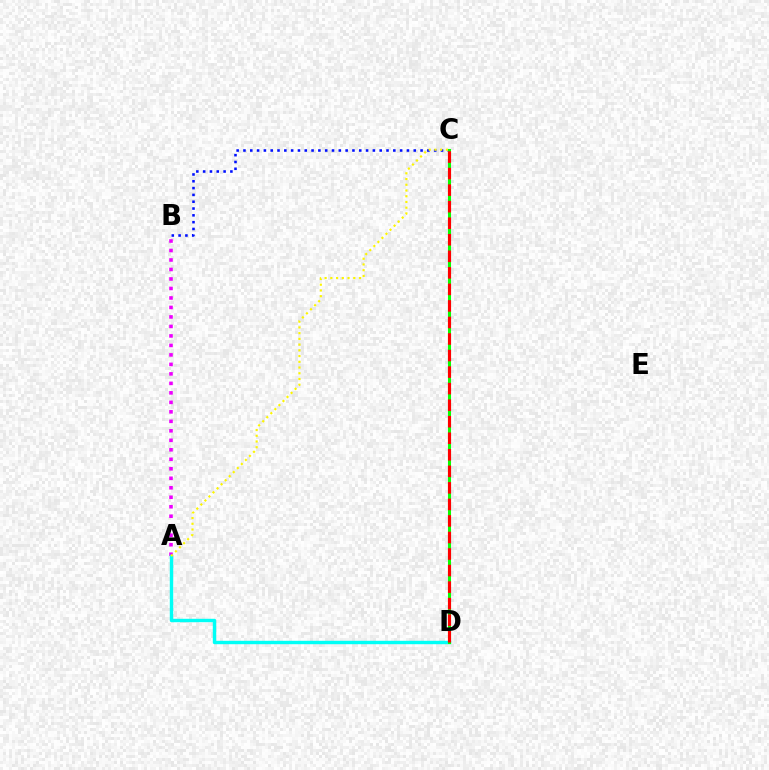{('B', 'C'): [{'color': '#0010ff', 'line_style': 'dotted', 'thickness': 1.85}], ('A', 'B'): [{'color': '#ee00ff', 'line_style': 'dotted', 'thickness': 2.58}], ('A', 'D'): [{'color': '#00fff6', 'line_style': 'solid', 'thickness': 2.45}], ('C', 'D'): [{'color': '#08ff00', 'line_style': 'solid', 'thickness': 2.2}, {'color': '#ff0000', 'line_style': 'dashed', 'thickness': 2.25}], ('A', 'C'): [{'color': '#fcf500', 'line_style': 'dotted', 'thickness': 1.56}]}